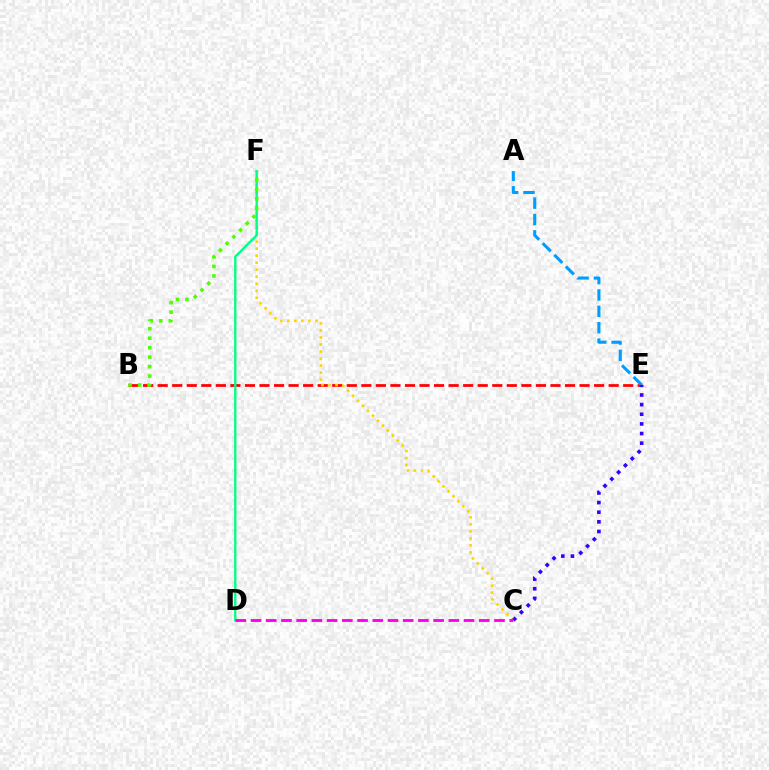{('B', 'E'): [{'color': '#ff0000', 'line_style': 'dashed', 'thickness': 1.98}], ('C', 'F'): [{'color': '#ffd500', 'line_style': 'dotted', 'thickness': 1.91}], ('D', 'F'): [{'color': '#00ff86', 'line_style': 'solid', 'thickness': 1.7}], ('A', 'E'): [{'color': '#009eff', 'line_style': 'dashed', 'thickness': 2.22}], ('B', 'F'): [{'color': '#4fff00', 'line_style': 'dotted', 'thickness': 2.58}], ('C', 'E'): [{'color': '#3700ff', 'line_style': 'dotted', 'thickness': 2.62}], ('C', 'D'): [{'color': '#ff00ed', 'line_style': 'dashed', 'thickness': 2.07}]}